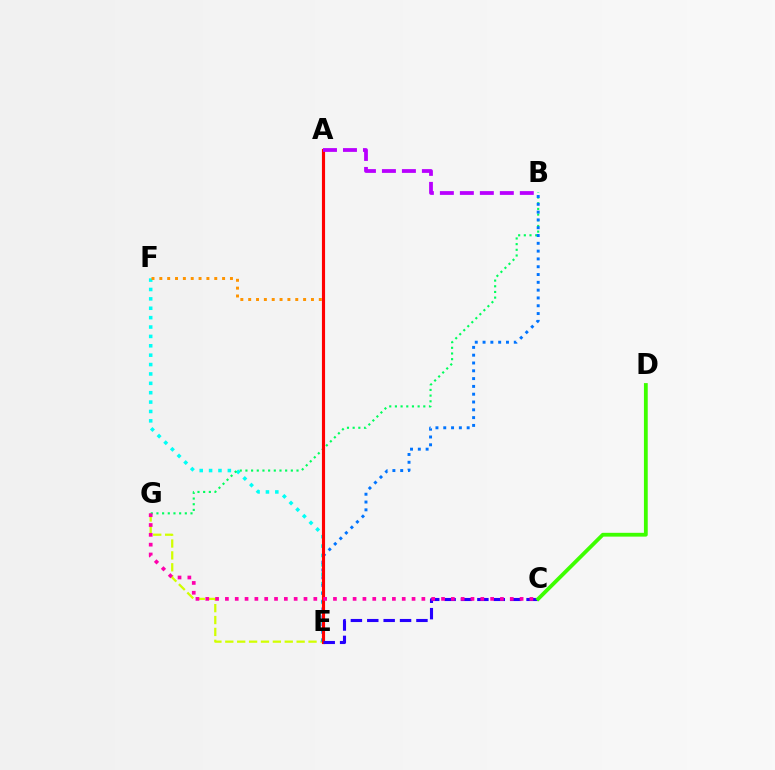{('E', 'G'): [{'color': '#d1ff00', 'line_style': 'dashed', 'thickness': 1.62}], ('E', 'F'): [{'color': '#00fff6', 'line_style': 'dotted', 'thickness': 2.55}, {'color': '#ff9400', 'line_style': 'dotted', 'thickness': 2.13}], ('B', 'G'): [{'color': '#00ff5c', 'line_style': 'dotted', 'thickness': 1.54}], ('B', 'E'): [{'color': '#0074ff', 'line_style': 'dotted', 'thickness': 2.12}], ('A', 'E'): [{'color': '#ff0000', 'line_style': 'solid', 'thickness': 2.26}], ('A', 'B'): [{'color': '#b900ff', 'line_style': 'dashed', 'thickness': 2.72}], ('C', 'E'): [{'color': '#2500ff', 'line_style': 'dashed', 'thickness': 2.23}], ('C', 'G'): [{'color': '#ff00ac', 'line_style': 'dotted', 'thickness': 2.67}], ('C', 'D'): [{'color': '#3dff00', 'line_style': 'solid', 'thickness': 2.74}]}